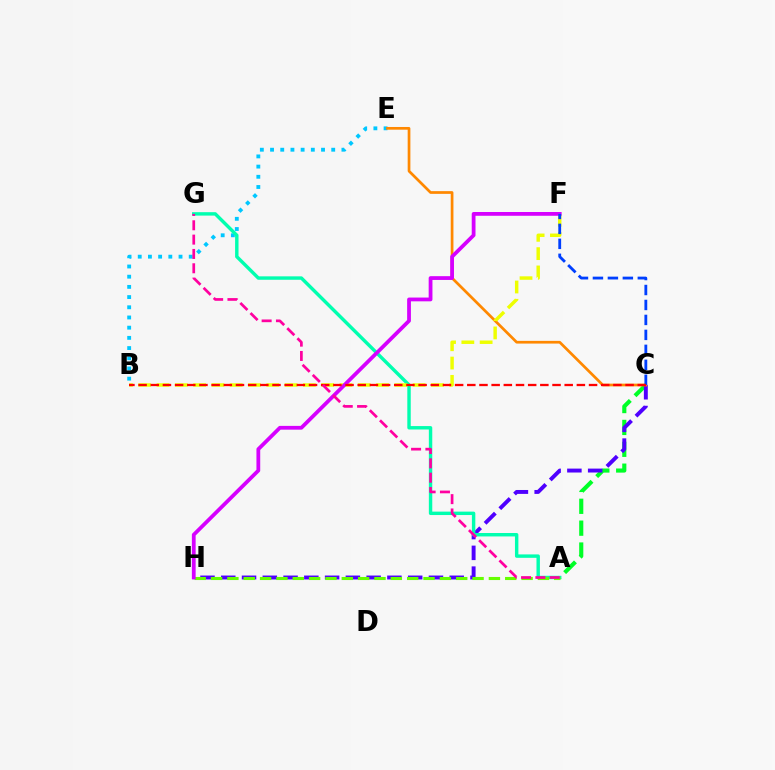{('A', 'C'): [{'color': '#00ff27', 'line_style': 'dashed', 'thickness': 2.97}], ('B', 'E'): [{'color': '#00c7ff', 'line_style': 'dotted', 'thickness': 2.77}], ('C', 'H'): [{'color': '#4f00ff', 'line_style': 'dashed', 'thickness': 2.82}], ('A', 'G'): [{'color': '#00ffaf', 'line_style': 'solid', 'thickness': 2.46}, {'color': '#ff00a0', 'line_style': 'dashed', 'thickness': 1.95}], ('C', 'E'): [{'color': '#ff8800', 'line_style': 'solid', 'thickness': 1.95}], ('B', 'F'): [{'color': '#eeff00', 'line_style': 'dashed', 'thickness': 2.49}], ('A', 'H'): [{'color': '#66ff00', 'line_style': 'dashed', 'thickness': 2.22}], ('F', 'H'): [{'color': '#d600ff', 'line_style': 'solid', 'thickness': 2.72}], ('C', 'F'): [{'color': '#003fff', 'line_style': 'dashed', 'thickness': 2.03}], ('B', 'C'): [{'color': '#ff0000', 'line_style': 'dashed', 'thickness': 1.65}]}